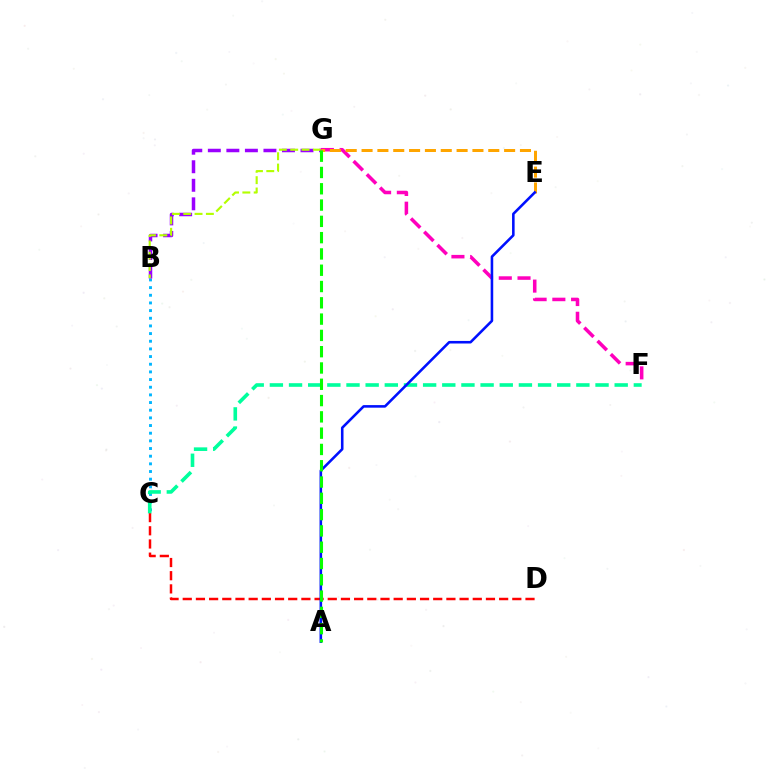{('B', 'C'): [{'color': '#00b5ff', 'line_style': 'dotted', 'thickness': 2.08}], ('B', 'G'): [{'color': '#9b00ff', 'line_style': 'dashed', 'thickness': 2.52}, {'color': '#b3ff00', 'line_style': 'dashed', 'thickness': 1.54}], ('C', 'D'): [{'color': '#ff0000', 'line_style': 'dashed', 'thickness': 1.79}], ('C', 'F'): [{'color': '#00ff9d', 'line_style': 'dashed', 'thickness': 2.6}], ('F', 'G'): [{'color': '#ff00bd', 'line_style': 'dashed', 'thickness': 2.55}], ('E', 'G'): [{'color': '#ffa500', 'line_style': 'dashed', 'thickness': 2.15}], ('A', 'E'): [{'color': '#0010ff', 'line_style': 'solid', 'thickness': 1.85}], ('A', 'G'): [{'color': '#08ff00', 'line_style': 'dashed', 'thickness': 2.21}]}